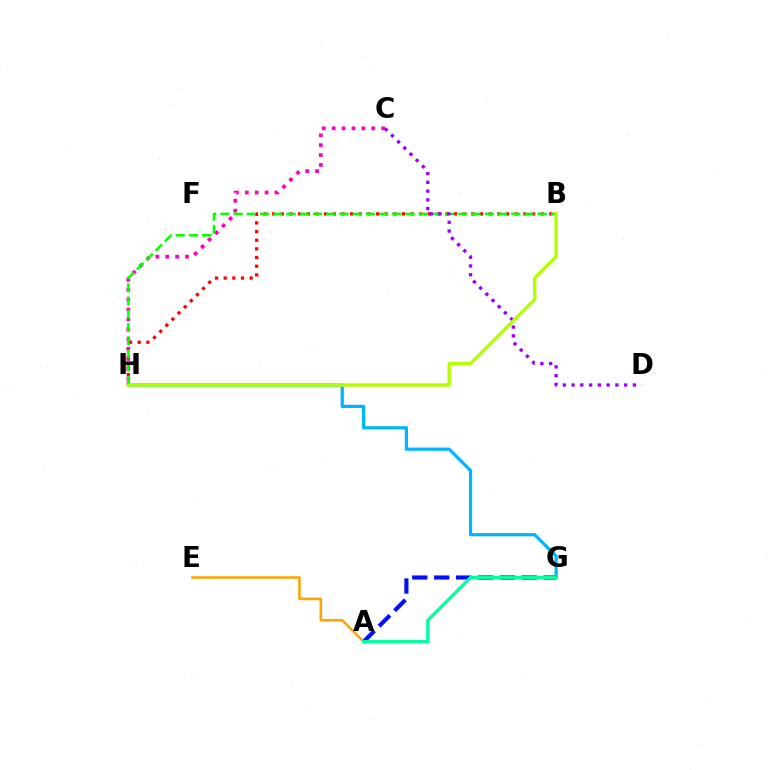{('B', 'H'): [{'color': '#ff0000', 'line_style': 'dotted', 'thickness': 2.35}, {'color': '#08ff00', 'line_style': 'dashed', 'thickness': 1.8}, {'color': '#b3ff00', 'line_style': 'solid', 'thickness': 2.45}], ('C', 'H'): [{'color': '#ff00bd', 'line_style': 'dotted', 'thickness': 2.69}], ('A', 'G'): [{'color': '#0010ff', 'line_style': 'dashed', 'thickness': 2.98}, {'color': '#00ff9d', 'line_style': 'solid', 'thickness': 2.35}], ('A', 'E'): [{'color': '#ffa500', 'line_style': 'solid', 'thickness': 1.85}], ('C', 'D'): [{'color': '#9b00ff', 'line_style': 'dotted', 'thickness': 2.38}], ('G', 'H'): [{'color': '#00b5ff', 'line_style': 'solid', 'thickness': 2.31}]}